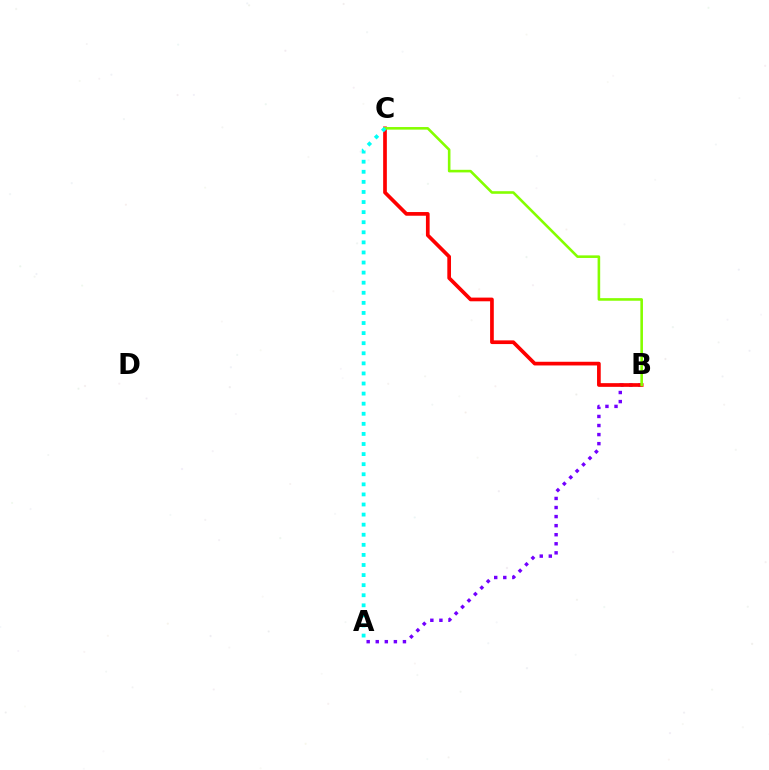{('A', 'B'): [{'color': '#7200ff', 'line_style': 'dotted', 'thickness': 2.46}], ('B', 'C'): [{'color': '#ff0000', 'line_style': 'solid', 'thickness': 2.66}, {'color': '#84ff00', 'line_style': 'solid', 'thickness': 1.87}], ('A', 'C'): [{'color': '#00fff6', 'line_style': 'dotted', 'thickness': 2.74}]}